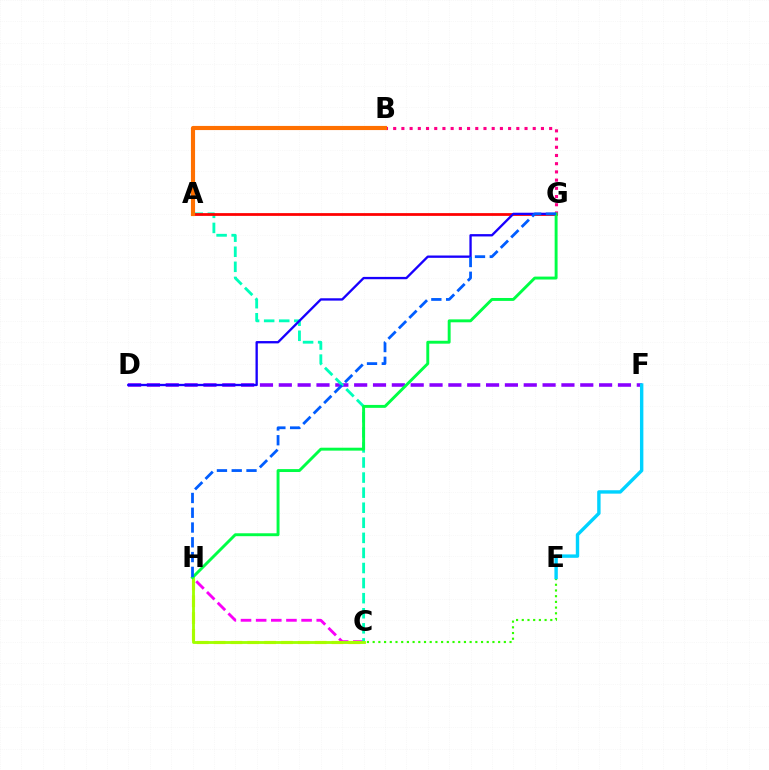{('C', 'H'): [{'color': '#fa00f9', 'line_style': 'dashed', 'thickness': 2.06}, {'color': '#ffe600', 'line_style': 'dashed', 'thickness': 2.29}, {'color': '#a2ff00', 'line_style': 'solid', 'thickness': 2.04}], ('C', 'E'): [{'color': '#31ff00', 'line_style': 'dotted', 'thickness': 1.55}], ('D', 'F'): [{'color': '#8a00ff', 'line_style': 'dashed', 'thickness': 2.56}], ('A', 'C'): [{'color': '#00ffbb', 'line_style': 'dashed', 'thickness': 2.05}], ('E', 'F'): [{'color': '#00d3ff', 'line_style': 'solid', 'thickness': 2.45}], ('A', 'G'): [{'color': '#ff0000', 'line_style': 'solid', 'thickness': 1.99}], ('D', 'G'): [{'color': '#1900ff', 'line_style': 'solid', 'thickness': 1.68}], ('B', 'G'): [{'color': '#ff0088', 'line_style': 'dotted', 'thickness': 2.23}], ('G', 'H'): [{'color': '#00ff45', 'line_style': 'solid', 'thickness': 2.1}, {'color': '#005dff', 'line_style': 'dashed', 'thickness': 2.01}], ('A', 'B'): [{'color': '#ff7000', 'line_style': 'solid', 'thickness': 2.98}]}